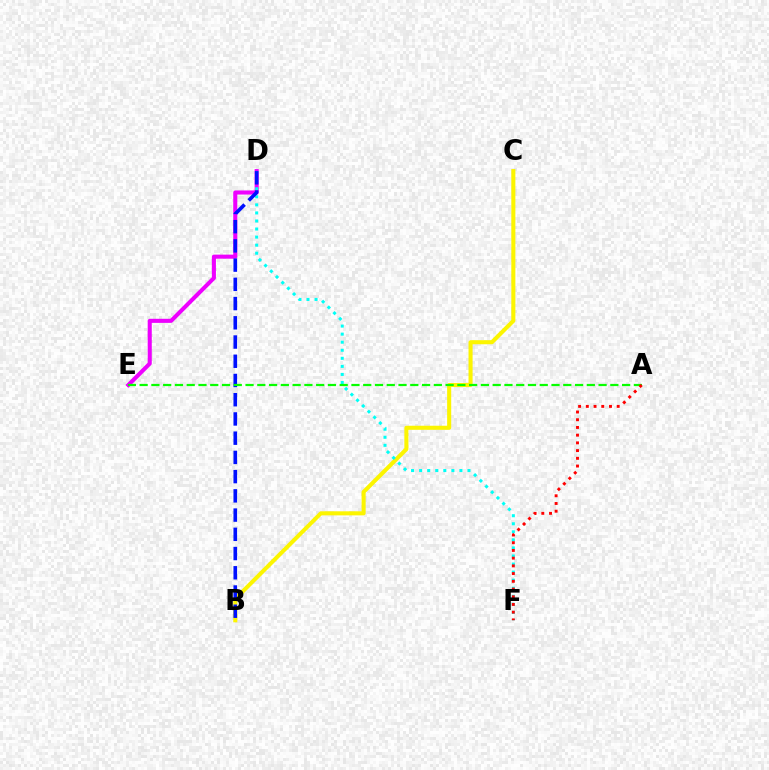{('D', 'E'): [{'color': '#ee00ff', 'line_style': 'solid', 'thickness': 2.93}], ('B', 'C'): [{'color': '#fcf500', 'line_style': 'solid', 'thickness': 2.93}], ('D', 'F'): [{'color': '#00fff6', 'line_style': 'dotted', 'thickness': 2.19}], ('B', 'D'): [{'color': '#0010ff', 'line_style': 'dashed', 'thickness': 2.61}], ('A', 'E'): [{'color': '#08ff00', 'line_style': 'dashed', 'thickness': 1.6}], ('A', 'F'): [{'color': '#ff0000', 'line_style': 'dotted', 'thickness': 2.1}]}